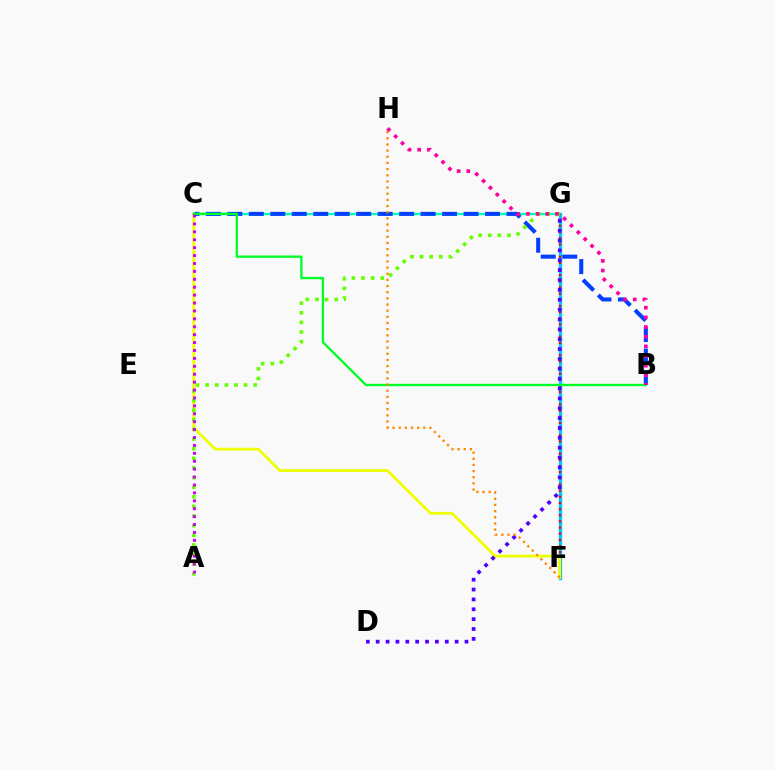{('F', 'G'): [{'color': '#00c7ff', 'line_style': 'solid', 'thickness': 2.44}, {'color': '#ff0000', 'line_style': 'dotted', 'thickness': 1.67}], ('C', 'G'): [{'color': '#00ffaf', 'line_style': 'solid', 'thickness': 1.7}], ('B', 'C'): [{'color': '#003fff', 'line_style': 'dashed', 'thickness': 2.92}, {'color': '#00ff27', 'line_style': 'solid', 'thickness': 1.68}], ('C', 'F'): [{'color': '#eeff00', 'line_style': 'solid', 'thickness': 2.02}], ('A', 'G'): [{'color': '#66ff00', 'line_style': 'dotted', 'thickness': 2.62}], ('B', 'H'): [{'color': '#ff00a0', 'line_style': 'dotted', 'thickness': 2.63}], ('D', 'G'): [{'color': '#4f00ff', 'line_style': 'dotted', 'thickness': 2.68}], ('F', 'H'): [{'color': '#ff8800', 'line_style': 'dotted', 'thickness': 1.67}], ('A', 'C'): [{'color': '#d600ff', 'line_style': 'dotted', 'thickness': 2.15}]}